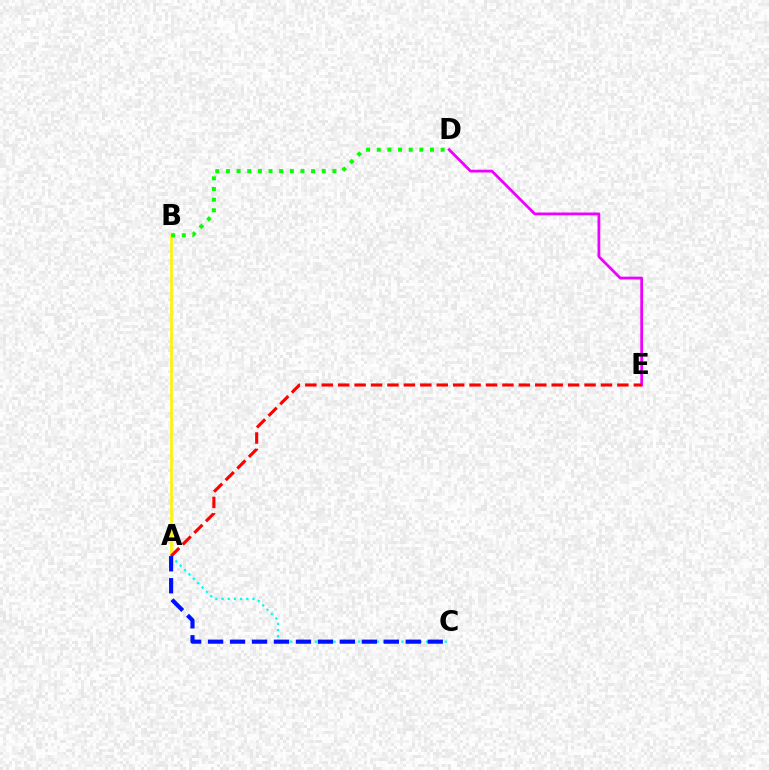{('D', 'E'): [{'color': '#ee00ff', 'line_style': 'solid', 'thickness': 2.0}], ('A', 'B'): [{'color': '#fcf500', 'line_style': 'solid', 'thickness': 1.91}], ('B', 'D'): [{'color': '#08ff00', 'line_style': 'dotted', 'thickness': 2.89}], ('A', 'C'): [{'color': '#00fff6', 'line_style': 'dotted', 'thickness': 1.68}, {'color': '#0010ff', 'line_style': 'dashed', 'thickness': 2.98}], ('A', 'E'): [{'color': '#ff0000', 'line_style': 'dashed', 'thickness': 2.23}]}